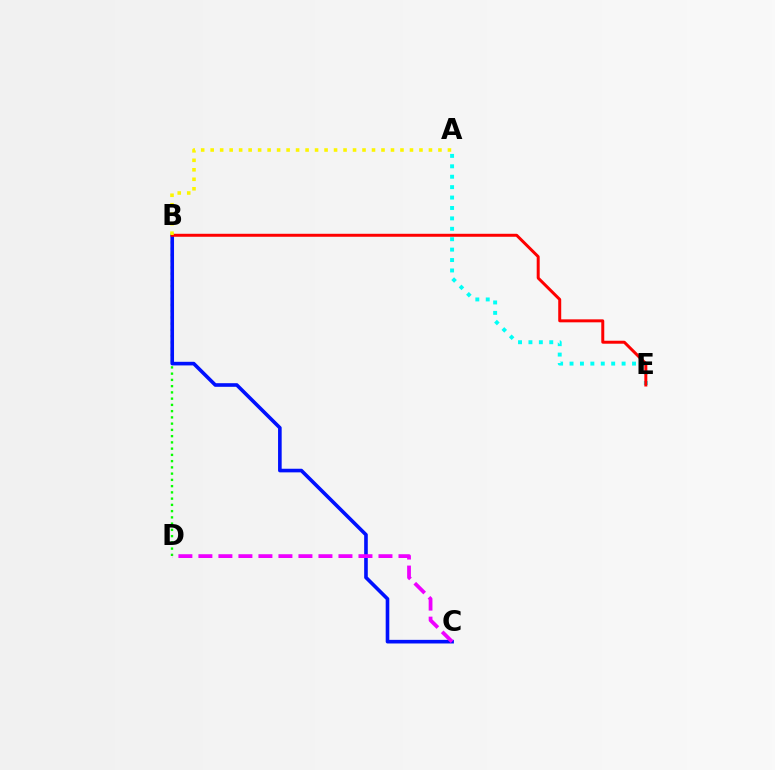{('B', 'D'): [{'color': '#08ff00', 'line_style': 'dotted', 'thickness': 1.7}], ('A', 'E'): [{'color': '#00fff6', 'line_style': 'dotted', 'thickness': 2.83}], ('B', 'C'): [{'color': '#0010ff', 'line_style': 'solid', 'thickness': 2.6}], ('C', 'D'): [{'color': '#ee00ff', 'line_style': 'dashed', 'thickness': 2.72}], ('B', 'E'): [{'color': '#ff0000', 'line_style': 'solid', 'thickness': 2.14}], ('A', 'B'): [{'color': '#fcf500', 'line_style': 'dotted', 'thickness': 2.58}]}